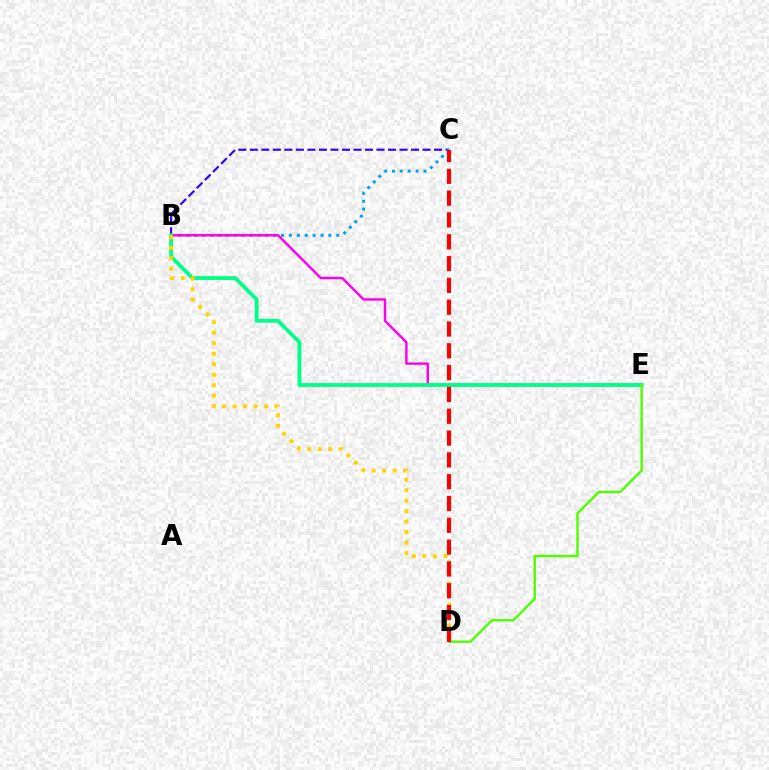{('B', 'C'): [{'color': '#3700ff', 'line_style': 'dashed', 'thickness': 1.56}, {'color': '#009eff', 'line_style': 'dotted', 'thickness': 2.14}], ('B', 'E'): [{'color': '#ff00ed', 'line_style': 'solid', 'thickness': 1.76}, {'color': '#00ff86', 'line_style': 'solid', 'thickness': 2.74}], ('D', 'E'): [{'color': '#4fff00', 'line_style': 'solid', 'thickness': 1.73}], ('B', 'D'): [{'color': '#ffd500', 'line_style': 'dotted', 'thickness': 2.85}], ('C', 'D'): [{'color': '#ff0000', 'line_style': 'dashed', 'thickness': 2.96}]}